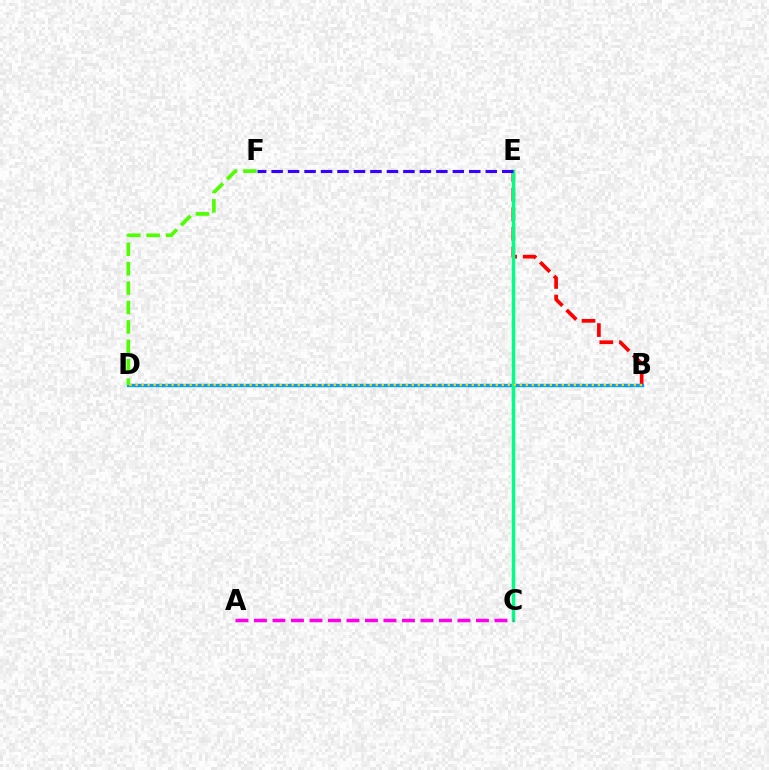{('B', 'E'): [{'color': '#ff0000', 'line_style': 'dashed', 'thickness': 2.66}], ('B', 'D'): [{'color': '#009eff', 'line_style': 'solid', 'thickness': 2.45}, {'color': '#ffd500', 'line_style': 'dotted', 'thickness': 1.63}], ('C', 'E'): [{'color': '#00ff86', 'line_style': 'solid', 'thickness': 2.51}], ('E', 'F'): [{'color': '#3700ff', 'line_style': 'dashed', 'thickness': 2.24}], ('D', 'F'): [{'color': '#4fff00', 'line_style': 'dashed', 'thickness': 2.64}], ('A', 'C'): [{'color': '#ff00ed', 'line_style': 'dashed', 'thickness': 2.51}]}